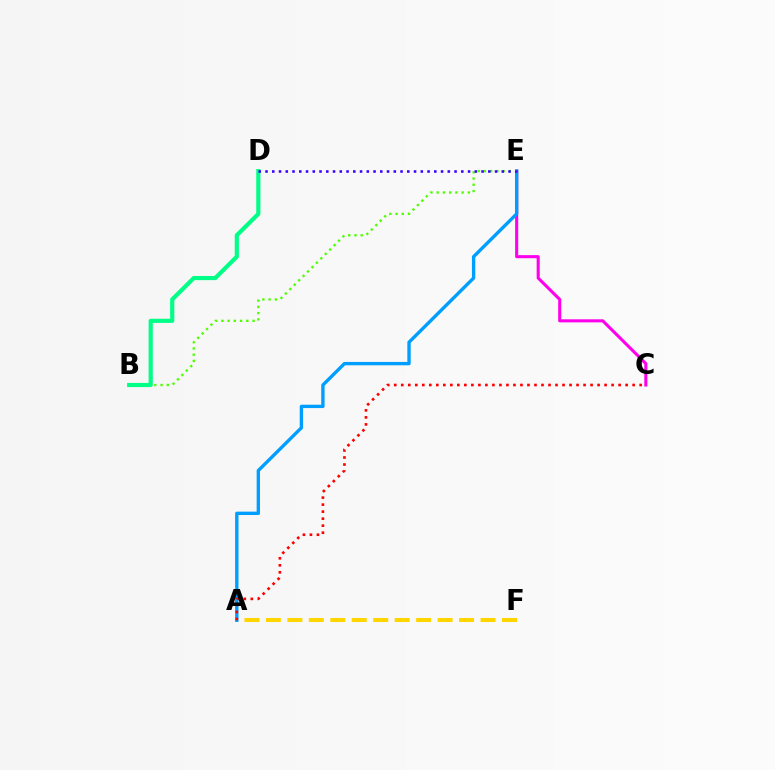{('C', 'E'): [{'color': '#ff00ed', 'line_style': 'solid', 'thickness': 2.22}], ('A', 'F'): [{'color': '#ffd500', 'line_style': 'dashed', 'thickness': 2.92}], ('A', 'E'): [{'color': '#009eff', 'line_style': 'solid', 'thickness': 2.42}], ('B', 'E'): [{'color': '#4fff00', 'line_style': 'dotted', 'thickness': 1.7}], ('A', 'C'): [{'color': '#ff0000', 'line_style': 'dotted', 'thickness': 1.91}], ('B', 'D'): [{'color': '#00ff86', 'line_style': 'solid', 'thickness': 2.99}], ('D', 'E'): [{'color': '#3700ff', 'line_style': 'dotted', 'thickness': 1.83}]}